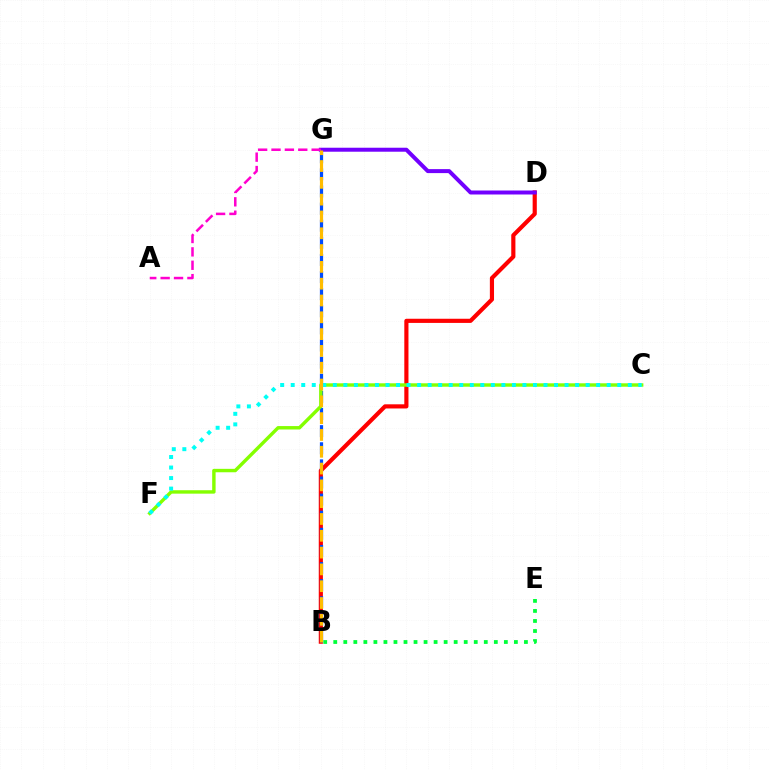{('B', 'D'): [{'color': '#ff0000', 'line_style': 'solid', 'thickness': 3.0}], ('B', 'E'): [{'color': '#00ff39', 'line_style': 'dotted', 'thickness': 2.73}], ('D', 'G'): [{'color': '#7200ff', 'line_style': 'solid', 'thickness': 2.87}], ('B', 'G'): [{'color': '#004bff', 'line_style': 'dashed', 'thickness': 2.33}, {'color': '#ffbd00', 'line_style': 'dashed', 'thickness': 2.28}], ('C', 'F'): [{'color': '#84ff00', 'line_style': 'solid', 'thickness': 2.46}, {'color': '#00fff6', 'line_style': 'dotted', 'thickness': 2.86}], ('A', 'G'): [{'color': '#ff00cf', 'line_style': 'dashed', 'thickness': 1.82}]}